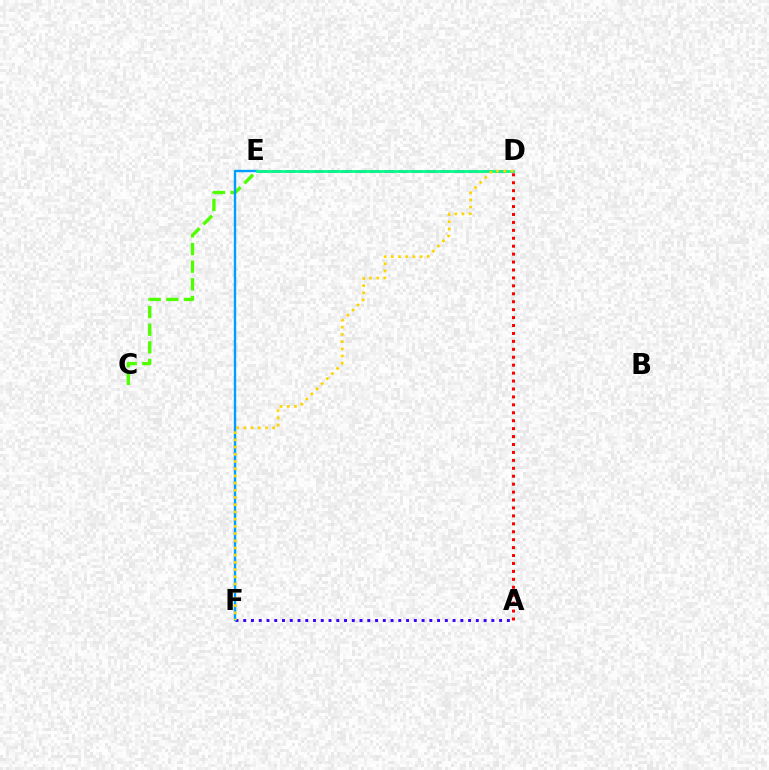{('C', 'E'): [{'color': '#4fff00', 'line_style': 'dashed', 'thickness': 2.4}], ('D', 'E'): [{'color': '#ff00ed', 'line_style': 'dashed', 'thickness': 1.91}, {'color': '#00ff86', 'line_style': 'solid', 'thickness': 1.98}], ('A', 'F'): [{'color': '#3700ff', 'line_style': 'dotted', 'thickness': 2.11}], ('E', 'F'): [{'color': '#009eff', 'line_style': 'solid', 'thickness': 1.72}], ('D', 'F'): [{'color': '#ffd500', 'line_style': 'dotted', 'thickness': 1.96}], ('A', 'D'): [{'color': '#ff0000', 'line_style': 'dotted', 'thickness': 2.16}]}